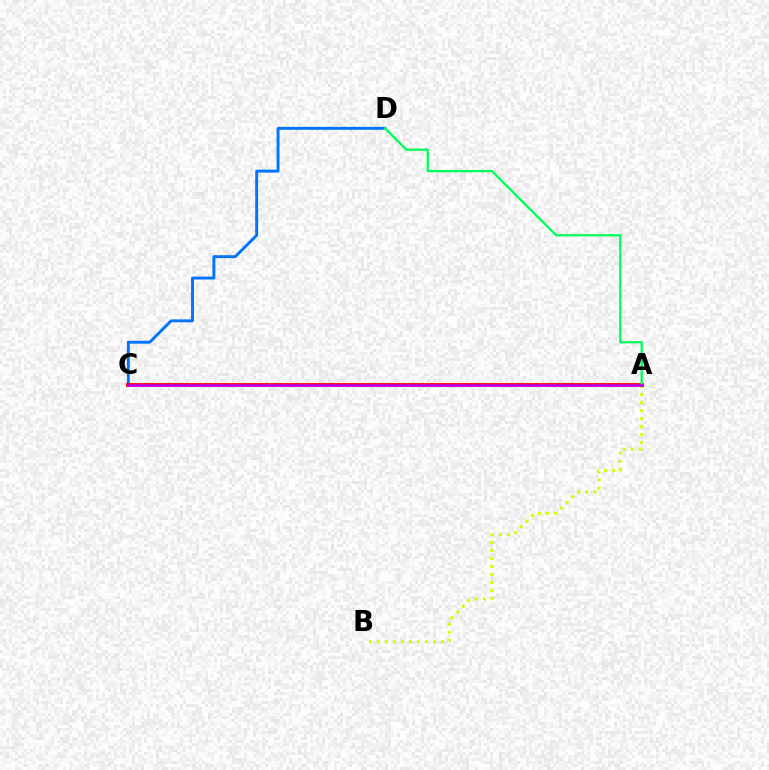{('C', 'D'): [{'color': '#0074ff', 'line_style': 'solid', 'thickness': 2.1}], ('A', 'B'): [{'color': '#d1ff00', 'line_style': 'dotted', 'thickness': 2.18}], ('A', 'C'): [{'color': '#ff0000', 'line_style': 'solid', 'thickness': 2.74}, {'color': '#b900ff', 'line_style': 'solid', 'thickness': 1.83}], ('A', 'D'): [{'color': '#00ff5c', 'line_style': 'solid', 'thickness': 1.67}]}